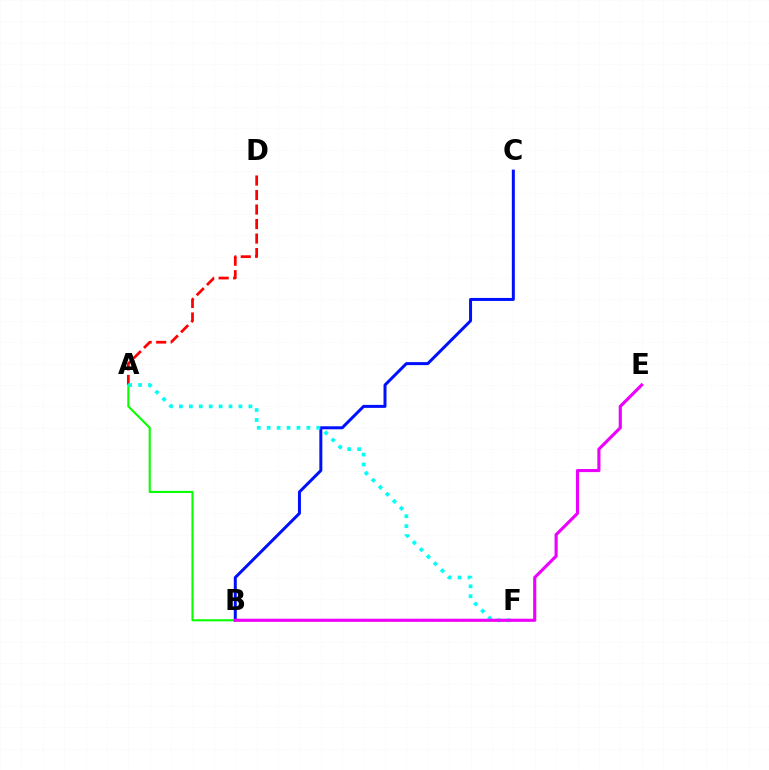{('A', 'D'): [{'color': '#ff0000', 'line_style': 'dashed', 'thickness': 1.97}], ('B', 'C'): [{'color': '#0010ff', 'line_style': 'solid', 'thickness': 2.16}], ('A', 'B'): [{'color': '#08ff00', 'line_style': 'solid', 'thickness': 1.52}], ('A', 'F'): [{'color': '#00fff6', 'line_style': 'dotted', 'thickness': 2.7}], ('B', 'F'): [{'color': '#fcf500', 'line_style': 'dotted', 'thickness': 2.12}], ('B', 'E'): [{'color': '#ee00ff', 'line_style': 'solid', 'thickness': 2.24}]}